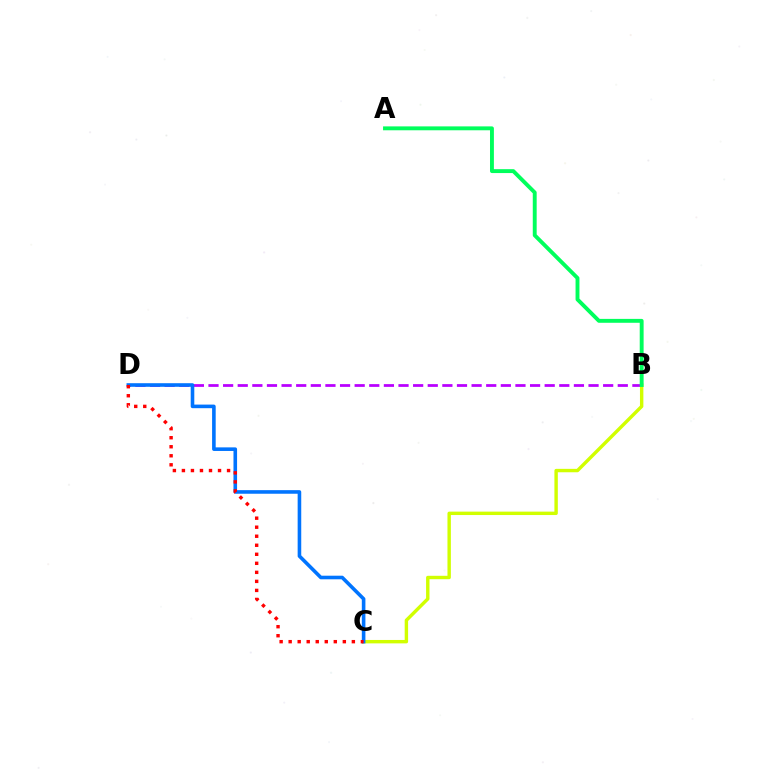{('B', 'D'): [{'color': '#b900ff', 'line_style': 'dashed', 'thickness': 1.99}], ('B', 'C'): [{'color': '#d1ff00', 'line_style': 'solid', 'thickness': 2.45}], ('A', 'B'): [{'color': '#00ff5c', 'line_style': 'solid', 'thickness': 2.8}], ('C', 'D'): [{'color': '#0074ff', 'line_style': 'solid', 'thickness': 2.59}, {'color': '#ff0000', 'line_style': 'dotted', 'thickness': 2.45}]}